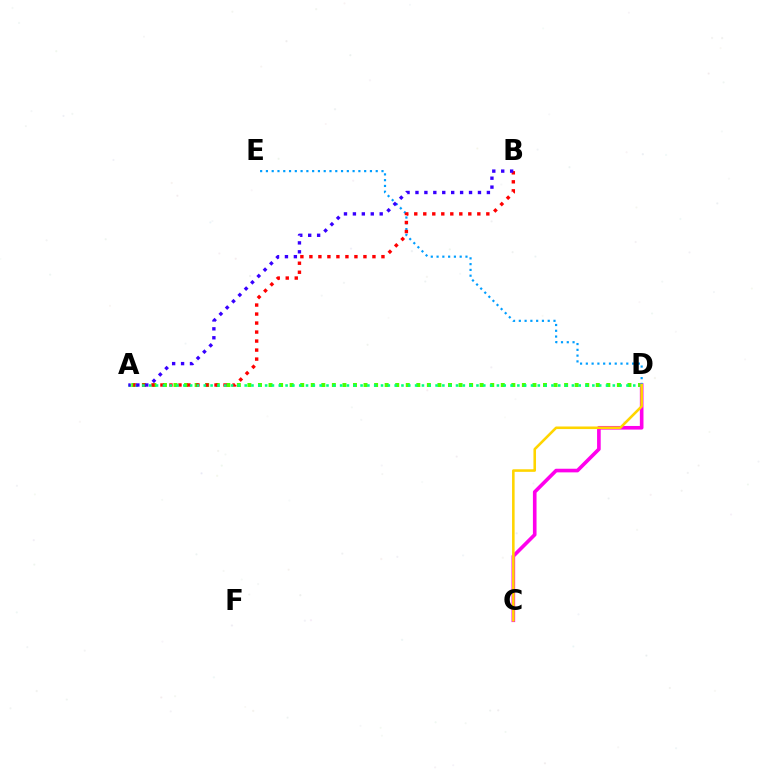{('A', 'D'): [{'color': '#4fff00', 'line_style': 'dotted', 'thickness': 2.87}, {'color': '#00ff86', 'line_style': 'dotted', 'thickness': 1.85}], ('C', 'D'): [{'color': '#ff00ed', 'line_style': 'solid', 'thickness': 2.61}, {'color': '#ffd500', 'line_style': 'solid', 'thickness': 1.85}], ('D', 'E'): [{'color': '#009eff', 'line_style': 'dotted', 'thickness': 1.57}], ('A', 'B'): [{'color': '#ff0000', 'line_style': 'dotted', 'thickness': 2.45}, {'color': '#3700ff', 'line_style': 'dotted', 'thickness': 2.43}]}